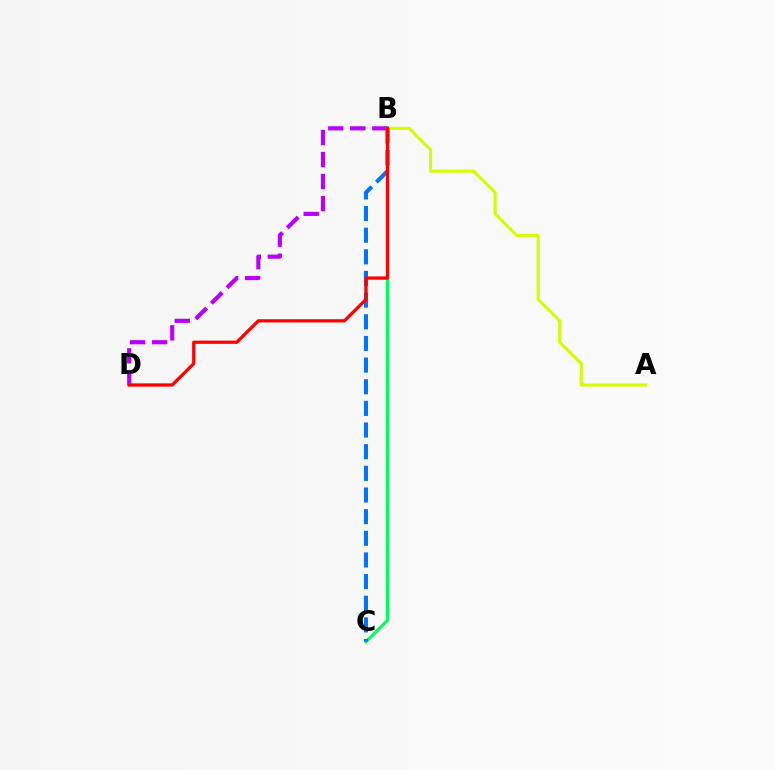{('A', 'B'): [{'color': '#d1ff00', 'line_style': 'solid', 'thickness': 2.25}], ('B', 'D'): [{'color': '#b900ff', 'line_style': 'dashed', 'thickness': 2.99}, {'color': '#ff0000', 'line_style': 'solid', 'thickness': 2.33}], ('B', 'C'): [{'color': '#00ff5c', 'line_style': 'solid', 'thickness': 2.27}, {'color': '#0074ff', 'line_style': 'dashed', 'thickness': 2.94}]}